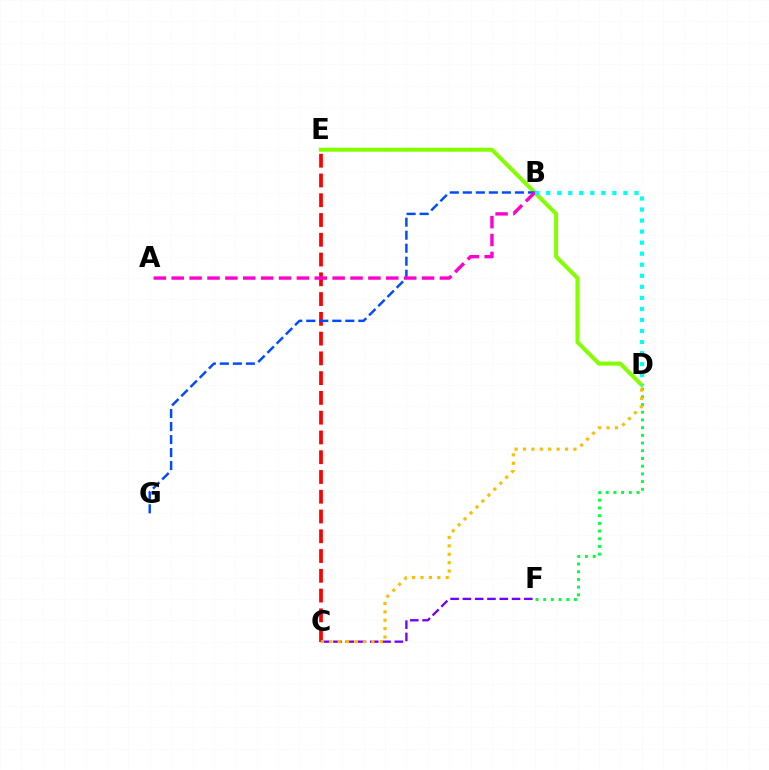{('C', 'E'): [{'color': '#ff0000', 'line_style': 'dashed', 'thickness': 2.69}], ('D', 'F'): [{'color': '#00ff39', 'line_style': 'dotted', 'thickness': 2.09}], ('C', 'F'): [{'color': '#7200ff', 'line_style': 'dashed', 'thickness': 1.67}], ('D', 'E'): [{'color': '#84ff00', 'line_style': 'solid', 'thickness': 2.9}], ('B', 'G'): [{'color': '#004bff', 'line_style': 'dashed', 'thickness': 1.77}], ('A', 'B'): [{'color': '#ff00cf', 'line_style': 'dashed', 'thickness': 2.43}], ('C', 'D'): [{'color': '#ffbd00', 'line_style': 'dotted', 'thickness': 2.28}], ('B', 'D'): [{'color': '#00fff6', 'line_style': 'dotted', 'thickness': 3.0}]}